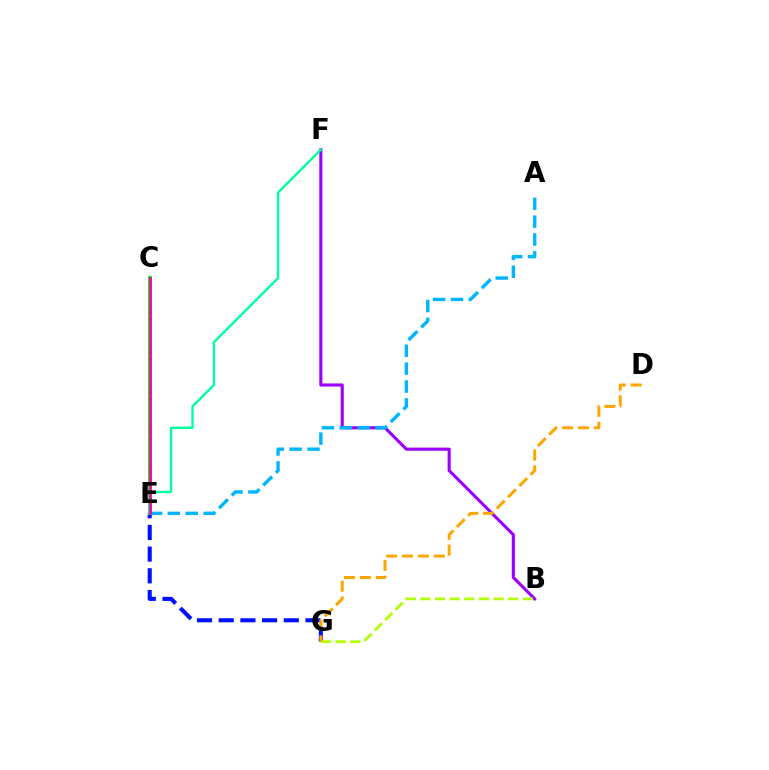{('B', 'F'): [{'color': '#9b00ff', 'line_style': 'solid', 'thickness': 2.23}], ('E', 'G'): [{'color': '#0010ff', 'line_style': 'dashed', 'thickness': 2.95}], ('C', 'E'): [{'color': '#08ff00', 'line_style': 'solid', 'thickness': 2.92}, {'color': '#ff0000', 'line_style': 'dotted', 'thickness': 1.81}, {'color': '#ff00bd', 'line_style': 'solid', 'thickness': 1.96}], ('A', 'E'): [{'color': '#00b5ff', 'line_style': 'dashed', 'thickness': 2.43}], ('B', 'G'): [{'color': '#b3ff00', 'line_style': 'dashed', 'thickness': 1.99}], ('D', 'G'): [{'color': '#ffa500', 'line_style': 'dashed', 'thickness': 2.16}], ('E', 'F'): [{'color': '#00ff9d', 'line_style': 'solid', 'thickness': 1.71}]}